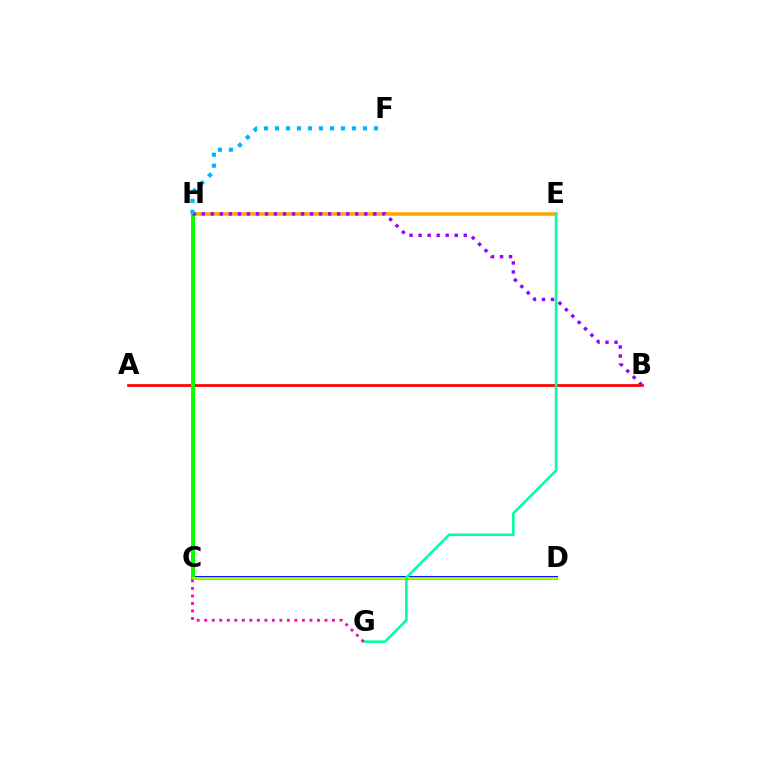{('C', 'D'): [{'color': '#0010ff', 'line_style': 'solid', 'thickness': 2.83}, {'color': '#b3ff00', 'line_style': 'solid', 'thickness': 1.95}], ('A', 'B'): [{'color': '#ff0000', 'line_style': 'solid', 'thickness': 1.96}], ('E', 'H'): [{'color': '#ffa500', 'line_style': 'solid', 'thickness': 2.52}], ('C', 'H'): [{'color': '#08ff00', 'line_style': 'solid', 'thickness': 2.9}], ('B', 'H'): [{'color': '#9b00ff', 'line_style': 'dotted', 'thickness': 2.45}], ('E', 'G'): [{'color': '#00ff9d', 'line_style': 'solid', 'thickness': 1.86}], ('C', 'G'): [{'color': '#ff00bd', 'line_style': 'dotted', 'thickness': 2.04}], ('F', 'H'): [{'color': '#00b5ff', 'line_style': 'dotted', 'thickness': 2.99}]}